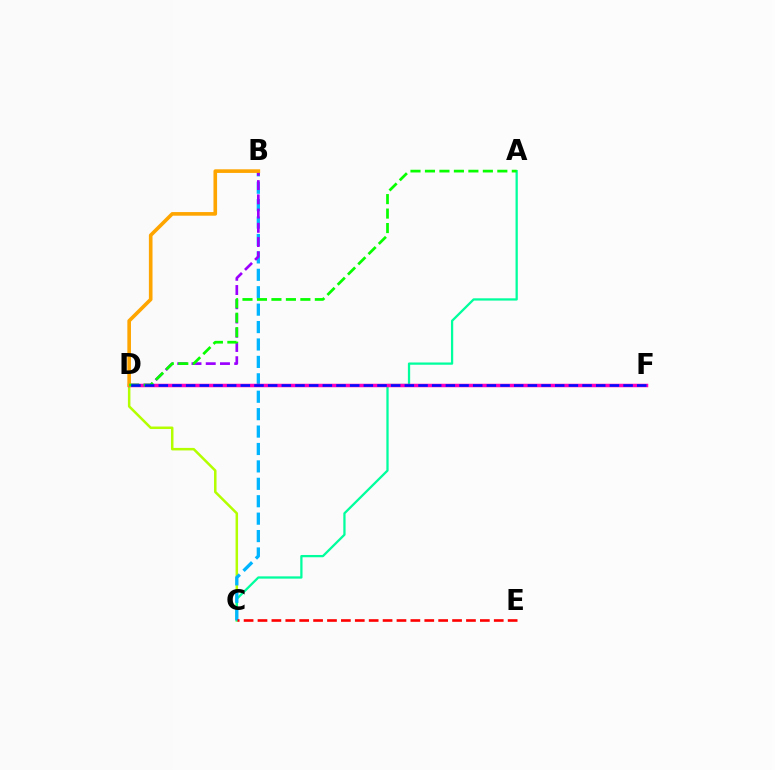{('C', 'D'): [{'color': '#b3ff00', 'line_style': 'solid', 'thickness': 1.81}], ('A', 'C'): [{'color': '#00ff9d', 'line_style': 'solid', 'thickness': 1.64}], ('B', 'C'): [{'color': '#00b5ff', 'line_style': 'dashed', 'thickness': 2.37}], ('D', 'F'): [{'color': '#ff00bd', 'line_style': 'solid', 'thickness': 2.52}, {'color': '#0010ff', 'line_style': 'dashed', 'thickness': 1.86}], ('B', 'D'): [{'color': '#9b00ff', 'line_style': 'dashed', 'thickness': 1.93}, {'color': '#ffa500', 'line_style': 'solid', 'thickness': 2.61}], ('A', 'D'): [{'color': '#08ff00', 'line_style': 'dashed', 'thickness': 1.97}], ('C', 'E'): [{'color': '#ff0000', 'line_style': 'dashed', 'thickness': 1.89}]}